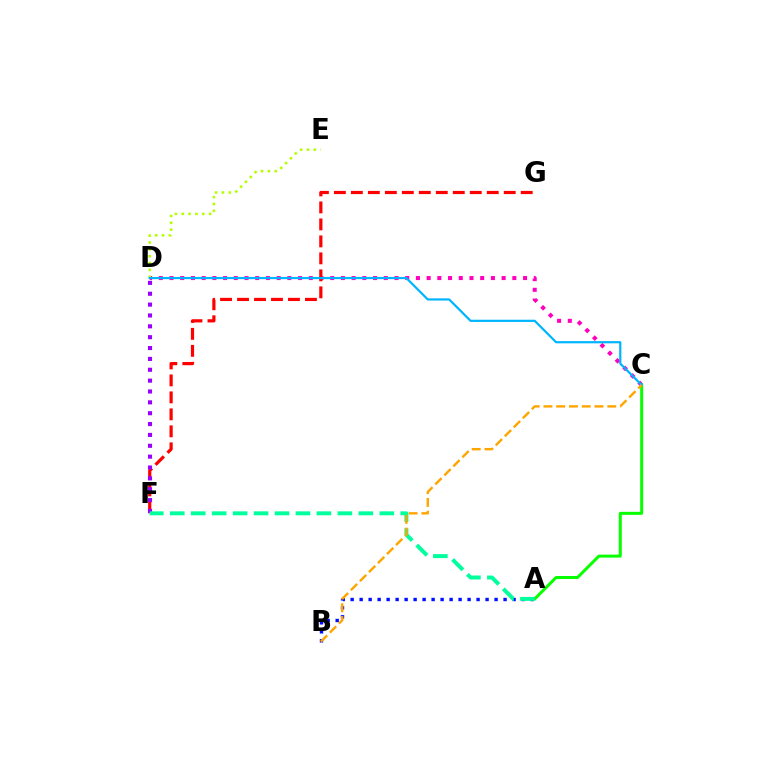{('C', 'D'): [{'color': '#ff00bd', 'line_style': 'dotted', 'thickness': 2.91}, {'color': '#00b5ff', 'line_style': 'solid', 'thickness': 1.59}], ('D', 'E'): [{'color': '#b3ff00', 'line_style': 'dotted', 'thickness': 1.86}], ('A', 'C'): [{'color': '#08ff00', 'line_style': 'solid', 'thickness': 2.16}], ('F', 'G'): [{'color': '#ff0000', 'line_style': 'dashed', 'thickness': 2.31}], ('A', 'B'): [{'color': '#0010ff', 'line_style': 'dotted', 'thickness': 2.44}], ('D', 'F'): [{'color': '#9b00ff', 'line_style': 'dotted', 'thickness': 2.95}], ('A', 'F'): [{'color': '#00ff9d', 'line_style': 'dashed', 'thickness': 2.85}], ('B', 'C'): [{'color': '#ffa500', 'line_style': 'dashed', 'thickness': 1.74}]}